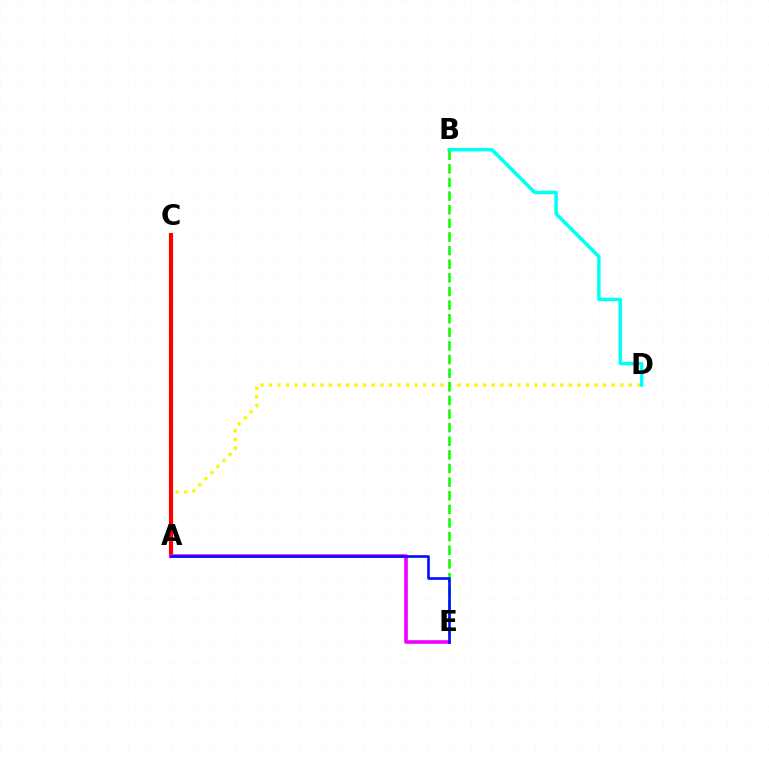{('A', 'D'): [{'color': '#fcf500', 'line_style': 'dotted', 'thickness': 2.33}], ('B', 'D'): [{'color': '#00fff6', 'line_style': 'solid', 'thickness': 2.5}], ('A', 'C'): [{'color': '#ff0000', 'line_style': 'solid', 'thickness': 2.98}], ('B', 'E'): [{'color': '#08ff00', 'line_style': 'dashed', 'thickness': 1.85}], ('A', 'E'): [{'color': '#ee00ff', 'line_style': 'solid', 'thickness': 2.6}, {'color': '#0010ff', 'line_style': 'solid', 'thickness': 1.89}]}